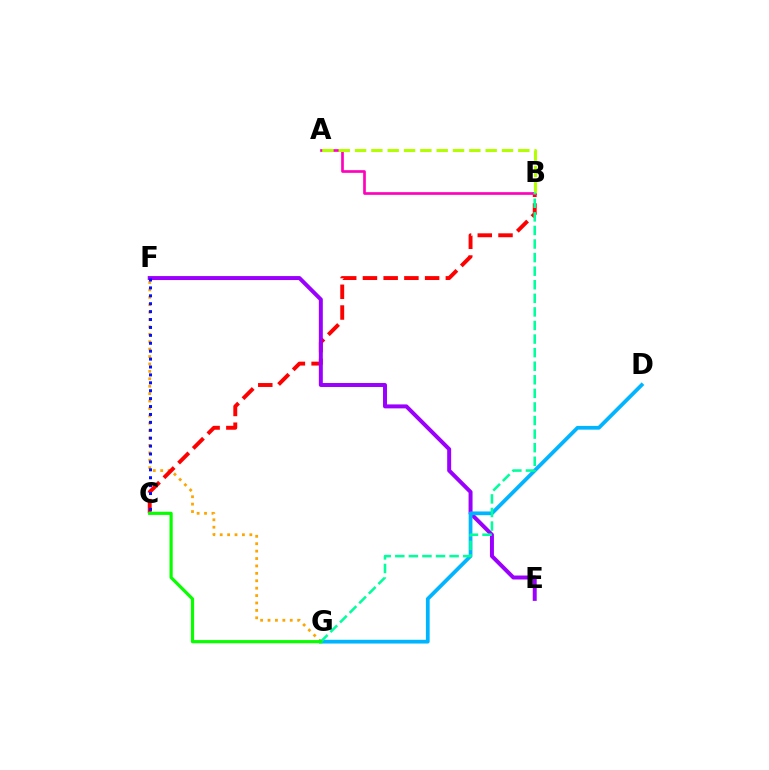{('F', 'G'): [{'color': '#ffa500', 'line_style': 'dotted', 'thickness': 2.01}], ('B', 'C'): [{'color': '#ff0000', 'line_style': 'dashed', 'thickness': 2.82}], ('E', 'F'): [{'color': '#9b00ff', 'line_style': 'solid', 'thickness': 2.86}], ('A', 'B'): [{'color': '#ff00bd', 'line_style': 'solid', 'thickness': 1.92}, {'color': '#b3ff00', 'line_style': 'dashed', 'thickness': 2.22}], ('C', 'F'): [{'color': '#0010ff', 'line_style': 'dotted', 'thickness': 2.15}], ('D', 'G'): [{'color': '#00b5ff', 'line_style': 'solid', 'thickness': 2.7}], ('B', 'G'): [{'color': '#00ff9d', 'line_style': 'dashed', 'thickness': 1.84}], ('C', 'G'): [{'color': '#08ff00', 'line_style': 'solid', 'thickness': 2.3}]}